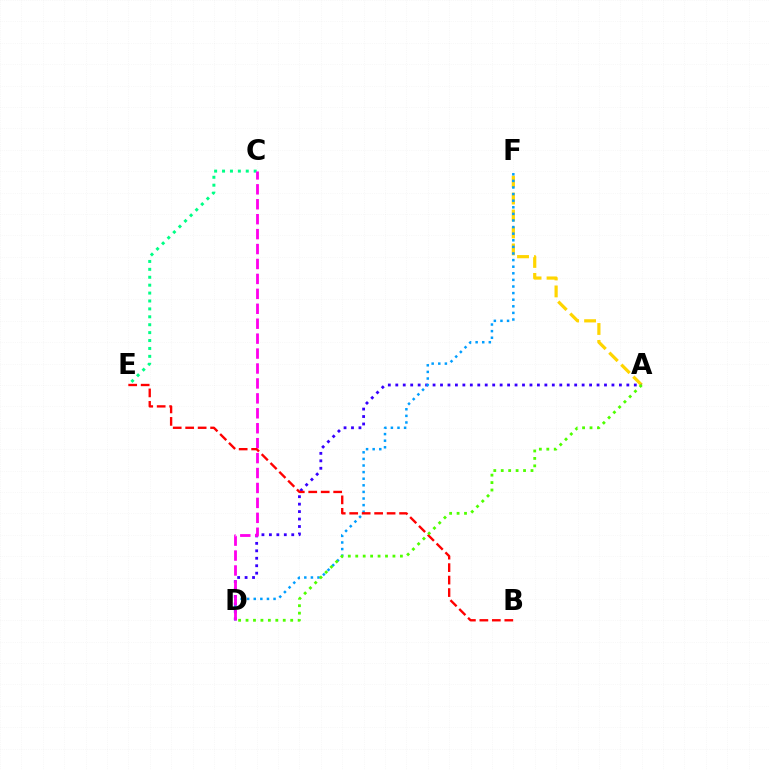{('A', 'F'): [{'color': '#ffd500', 'line_style': 'dashed', 'thickness': 2.3}], ('C', 'E'): [{'color': '#00ff86', 'line_style': 'dotted', 'thickness': 2.15}], ('A', 'D'): [{'color': '#3700ff', 'line_style': 'dotted', 'thickness': 2.03}, {'color': '#4fff00', 'line_style': 'dotted', 'thickness': 2.02}], ('D', 'F'): [{'color': '#009eff', 'line_style': 'dotted', 'thickness': 1.79}], ('C', 'D'): [{'color': '#ff00ed', 'line_style': 'dashed', 'thickness': 2.03}], ('B', 'E'): [{'color': '#ff0000', 'line_style': 'dashed', 'thickness': 1.69}]}